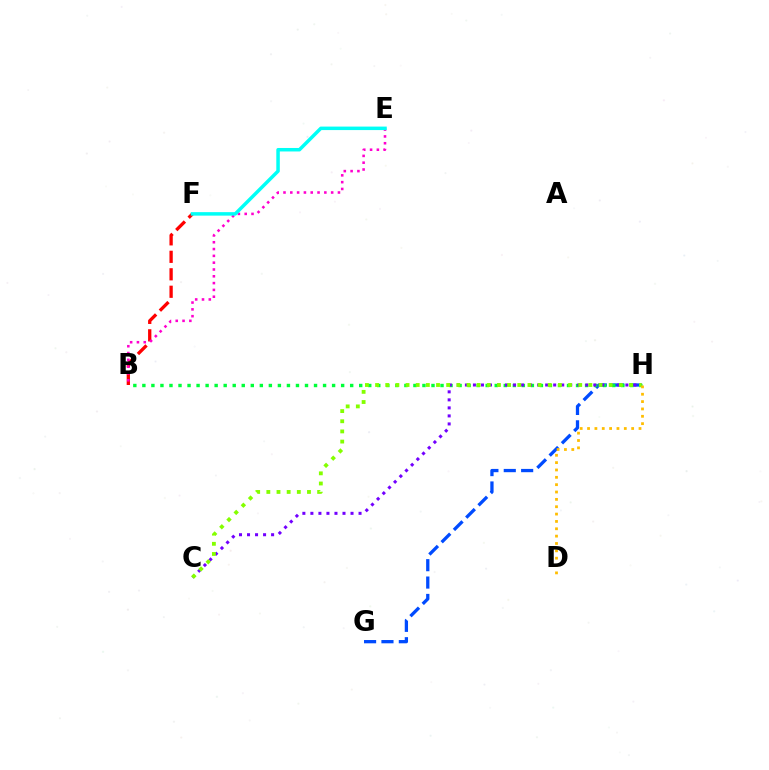{('B', 'F'): [{'color': '#ff0000', 'line_style': 'dashed', 'thickness': 2.37}], ('G', 'H'): [{'color': '#004bff', 'line_style': 'dashed', 'thickness': 2.36}], ('B', 'H'): [{'color': '#00ff39', 'line_style': 'dotted', 'thickness': 2.45}], ('C', 'H'): [{'color': '#7200ff', 'line_style': 'dotted', 'thickness': 2.18}, {'color': '#84ff00', 'line_style': 'dotted', 'thickness': 2.76}], ('B', 'E'): [{'color': '#ff00cf', 'line_style': 'dotted', 'thickness': 1.85}], ('E', 'F'): [{'color': '#00fff6', 'line_style': 'solid', 'thickness': 2.51}], ('D', 'H'): [{'color': '#ffbd00', 'line_style': 'dotted', 'thickness': 2.0}]}